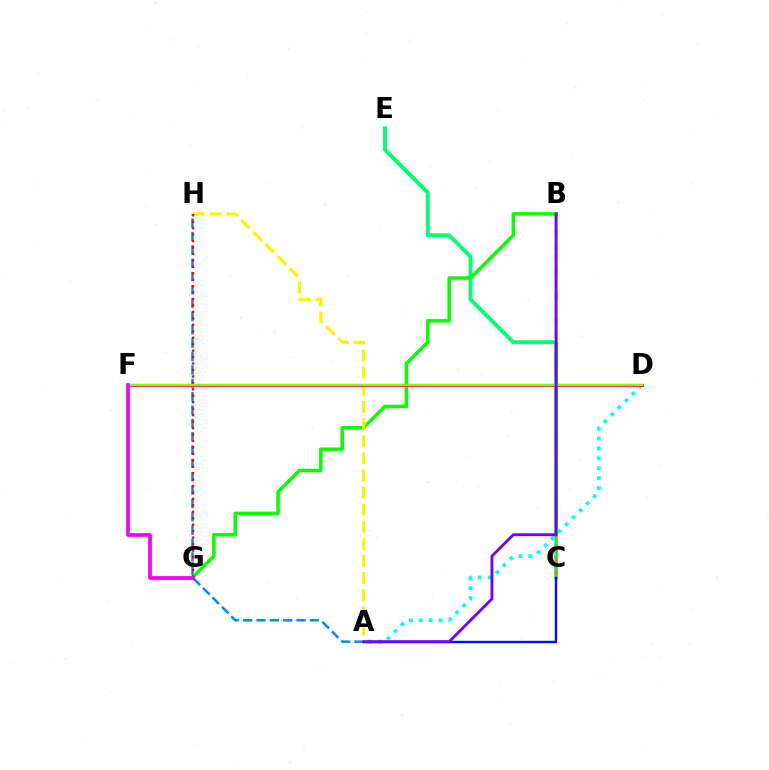{('A', 'H'): [{'color': '#008cff', 'line_style': 'dashed', 'thickness': 1.81}, {'color': '#fcf500', 'line_style': 'dashed', 'thickness': 2.32}], ('C', 'E'): [{'color': '#00ff74', 'line_style': 'solid', 'thickness': 2.8}], ('B', 'C'): [{'color': '#ff7c00', 'line_style': 'dashed', 'thickness': 1.71}], ('B', 'G'): [{'color': '#08ff00', 'line_style': 'solid', 'thickness': 2.53}], ('A', 'D'): [{'color': '#00fff6', 'line_style': 'dotted', 'thickness': 2.69}], ('D', 'F'): [{'color': '#ff0094', 'line_style': 'solid', 'thickness': 2.17}, {'color': '#84ff00', 'line_style': 'solid', 'thickness': 1.76}], ('G', 'H'): [{'color': '#ff0000', 'line_style': 'dotted', 'thickness': 1.75}], ('A', 'C'): [{'color': '#0010ff', 'line_style': 'solid', 'thickness': 1.73}], ('F', 'G'): [{'color': '#ee00ff', 'line_style': 'solid', 'thickness': 2.66}], ('A', 'B'): [{'color': '#7200ff', 'line_style': 'solid', 'thickness': 2.06}]}